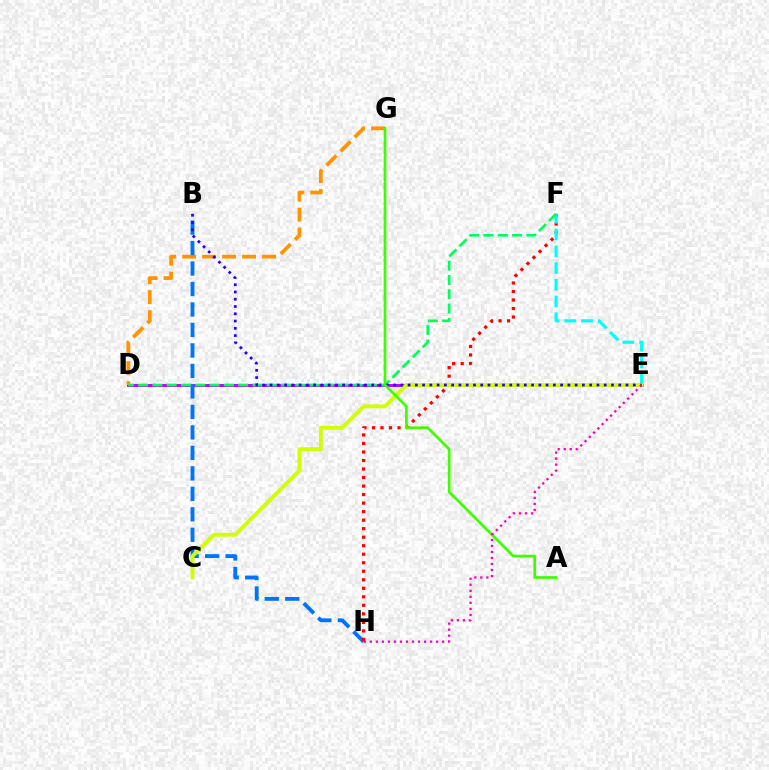{('D', 'E'): [{'color': '#b900ff', 'line_style': 'solid', 'thickness': 2.07}], ('D', 'G'): [{'color': '#ff9400', 'line_style': 'dashed', 'thickness': 2.71}], ('B', 'H'): [{'color': '#0074ff', 'line_style': 'dashed', 'thickness': 2.78}], ('F', 'H'): [{'color': '#ff0000', 'line_style': 'dotted', 'thickness': 2.31}], ('E', 'F'): [{'color': '#00fff6', 'line_style': 'dashed', 'thickness': 2.27}], ('D', 'F'): [{'color': '#00ff5c', 'line_style': 'dashed', 'thickness': 1.94}], ('C', 'E'): [{'color': '#d1ff00', 'line_style': 'solid', 'thickness': 2.78}], ('B', 'E'): [{'color': '#2500ff', 'line_style': 'dotted', 'thickness': 1.97}], ('A', 'G'): [{'color': '#3dff00', 'line_style': 'solid', 'thickness': 1.93}], ('E', 'H'): [{'color': '#ff00ac', 'line_style': 'dotted', 'thickness': 1.64}]}